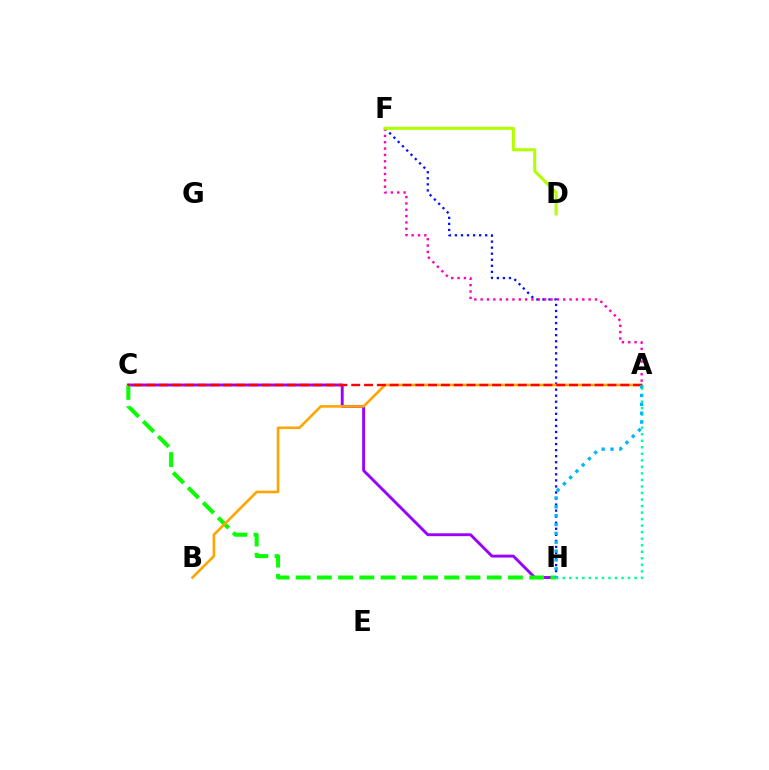{('C', 'H'): [{'color': '#9b00ff', 'line_style': 'solid', 'thickness': 2.08}, {'color': '#08ff00', 'line_style': 'dashed', 'thickness': 2.88}], ('F', 'H'): [{'color': '#0010ff', 'line_style': 'dotted', 'thickness': 1.64}], ('A', 'F'): [{'color': '#ff00bd', 'line_style': 'dotted', 'thickness': 1.73}], ('A', 'H'): [{'color': '#00ff9d', 'line_style': 'dotted', 'thickness': 1.77}, {'color': '#00b5ff', 'line_style': 'dotted', 'thickness': 2.4}], ('A', 'B'): [{'color': '#ffa500', 'line_style': 'solid', 'thickness': 1.88}], ('D', 'F'): [{'color': '#b3ff00', 'line_style': 'solid', 'thickness': 2.21}], ('A', 'C'): [{'color': '#ff0000', 'line_style': 'dashed', 'thickness': 1.74}]}